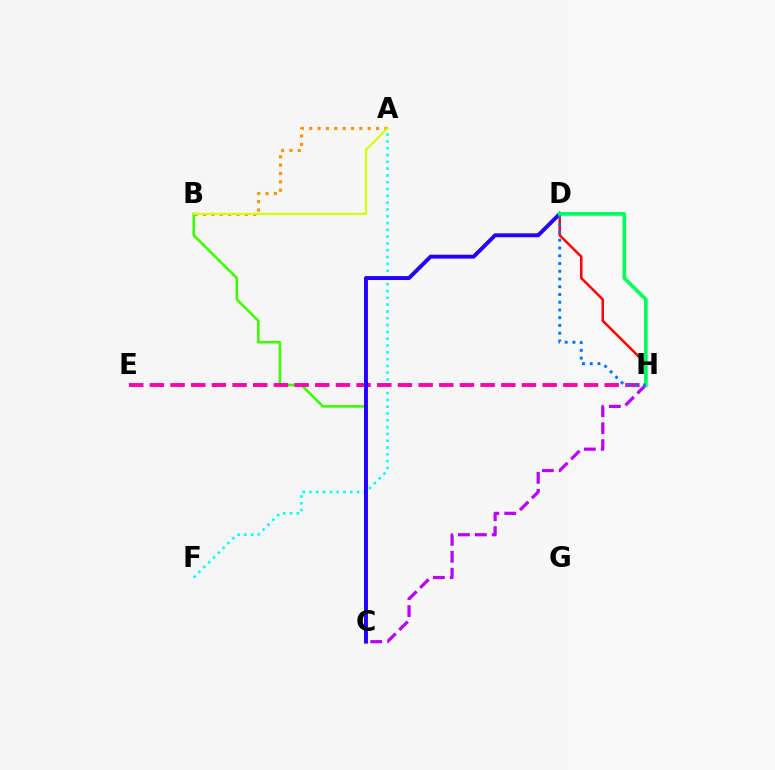{('A', 'F'): [{'color': '#00fff6', 'line_style': 'dotted', 'thickness': 1.85}], ('D', 'H'): [{'color': '#ff0000', 'line_style': 'solid', 'thickness': 1.81}, {'color': '#00ff5c', 'line_style': 'solid', 'thickness': 2.67}, {'color': '#0074ff', 'line_style': 'dotted', 'thickness': 2.1}], ('B', 'C'): [{'color': '#3dff00', 'line_style': 'solid', 'thickness': 1.88}], ('C', 'H'): [{'color': '#b900ff', 'line_style': 'dashed', 'thickness': 2.3}], ('A', 'B'): [{'color': '#ff9400', 'line_style': 'dotted', 'thickness': 2.27}, {'color': '#d1ff00', 'line_style': 'solid', 'thickness': 1.52}], ('E', 'H'): [{'color': '#ff00ac', 'line_style': 'dashed', 'thickness': 2.81}], ('C', 'D'): [{'color': '#2500ff', 'line_style': 'solid', 'thickness': 2.83}]}